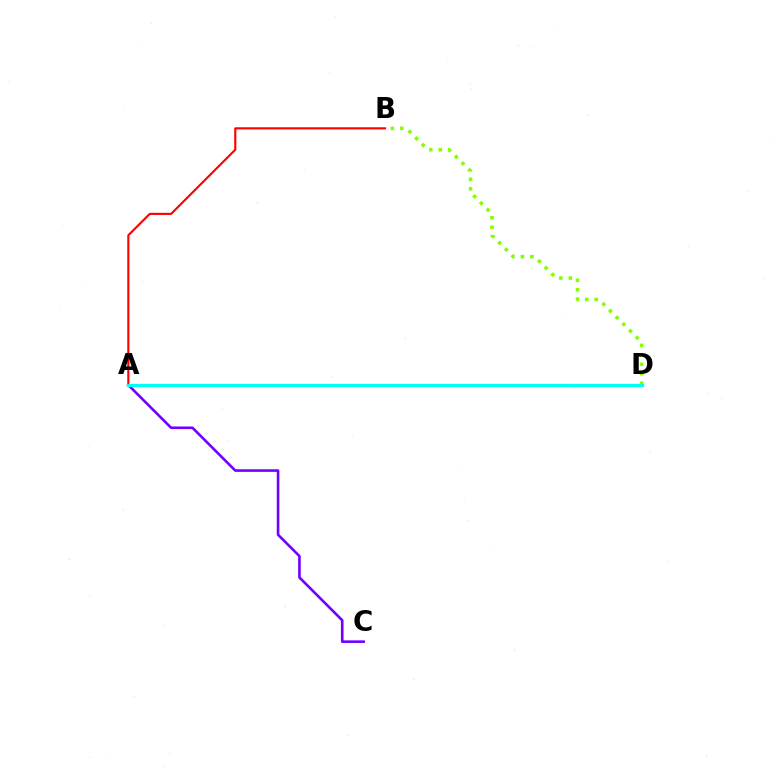{('A', 'C'): [{'color': '#7200ff', 'line_style': 'solid', 'thickness': 1.89}], ('B', 'D'): [{'color': '#84ff00', 'line_style': 'dotted', 'thickness': 2.57}], ('A', 'B'): [{'color': '#ff0000', 'line_style': 'solid', 'thickness': 1.53}], ('A', 'D'): [{'color': '#00fff6', 'line_style': 'solid', 'thickness': 2.36}]}